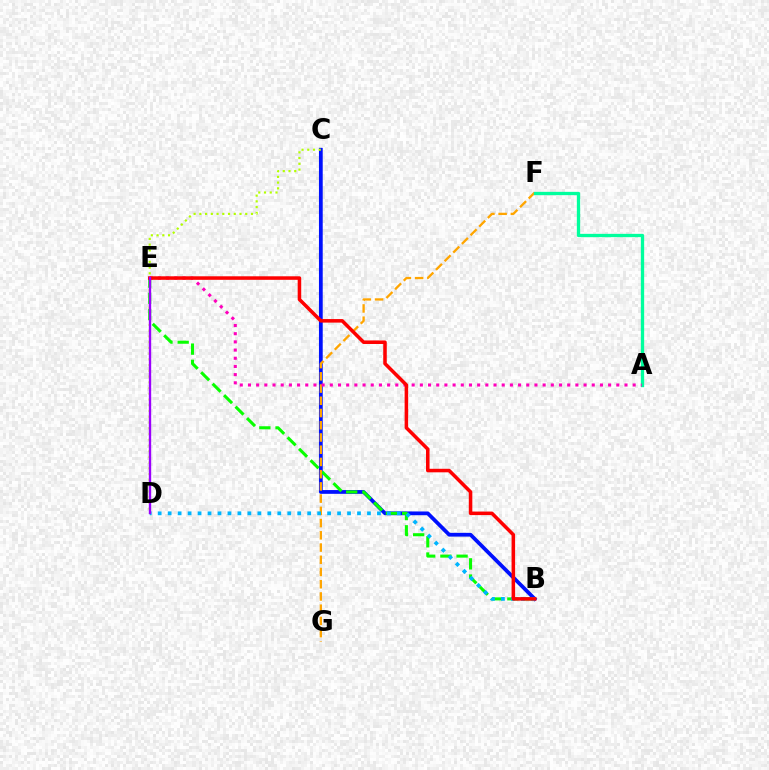{('B', 'C'): [{'color': '#0010ff', 'line_style': 'solid', 'thickness': 2.71}], ('C', 'D'): [{'color': '#b3ff00', 'line_style': 'dotted', 'thickness': 1.56}], ('B', 'E'): [{'color': '#08ff00', 'line_style': 'dashed', 'thickness': 2.2}, {'color': '#ff0000', 'line_style': 'solid', 'thickness': 2.54}], ('F', 'G'): [{'color': '#ffa500', 'line_style': 'dashed', 'thickness': 1.66}], ('B', 'D'): [{'color': '#00b5ff', 'line_style': 'dotted', 'thickness': 2.71}], ('A', 'F'): [{'color': '#00ff9d', 'line_style': 'solid', 'thickness': 2.38}], ('A', 'E'): [{'color': '#ff00bd', 'line_style': 'dotted', 'thickness': 2.22}], ('D', 'E'): [{'color': '#9b00ff', 'line_style': 'solid', 'thickness': 1.7}]}